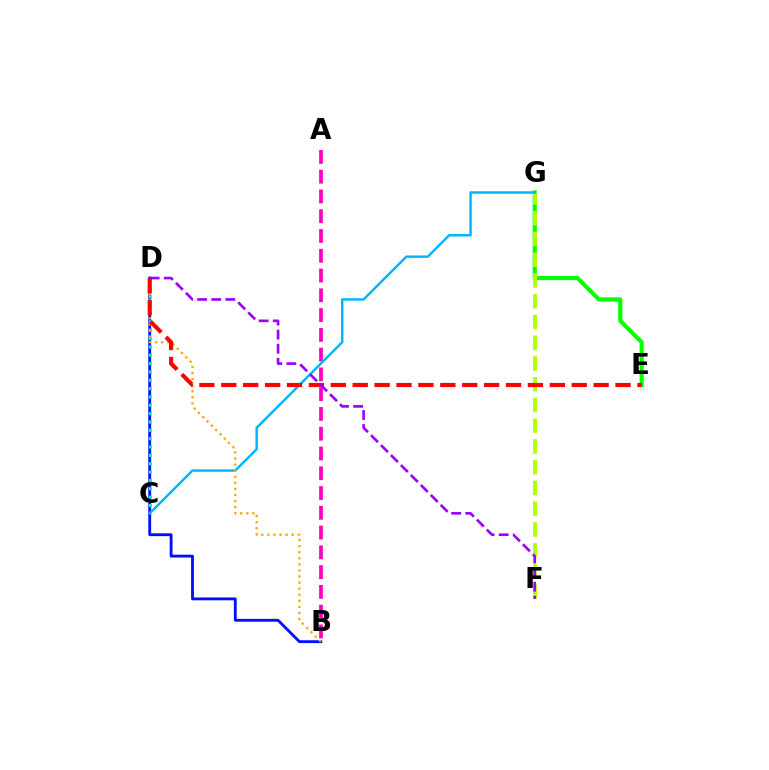{('B', 'D'): [{'color': '#0010ff', 'line_style': 'solid', 'thickness': 2.05}, {'color': '#ffa500', 'line_style': 'dotted', 'thickness': 1.65}], ('E', 'G'): [{'color': '#08ff00', 'line_style': 'solid', 'thickness': 3.0}], ('C', 'D'): [{'color': '#00ff9d', 'line_style': 'dotted', 'thickness': 2.27}], ('A', 'B'): [{'color': '#ff00bd', 'line_style': 'dashed', 'thickness': 2.69}], ('F', 'G'): [{'color': '#b3ff00', 'line_style': 'dashed', 'thickness': 2.82}], ('C', 'G'): [{'color': '#00b5ff', 'line_style': 'solid', 'thickness': 1.76}], ('D', 'E'): [{'color': '#ff0000', 'line_style': 'dashed', 'thickness': 2.98}], ('D', 'F'): [{'color': '#9b00ff', 'line_style': 'dashed', 'thickness': 1.91}]}